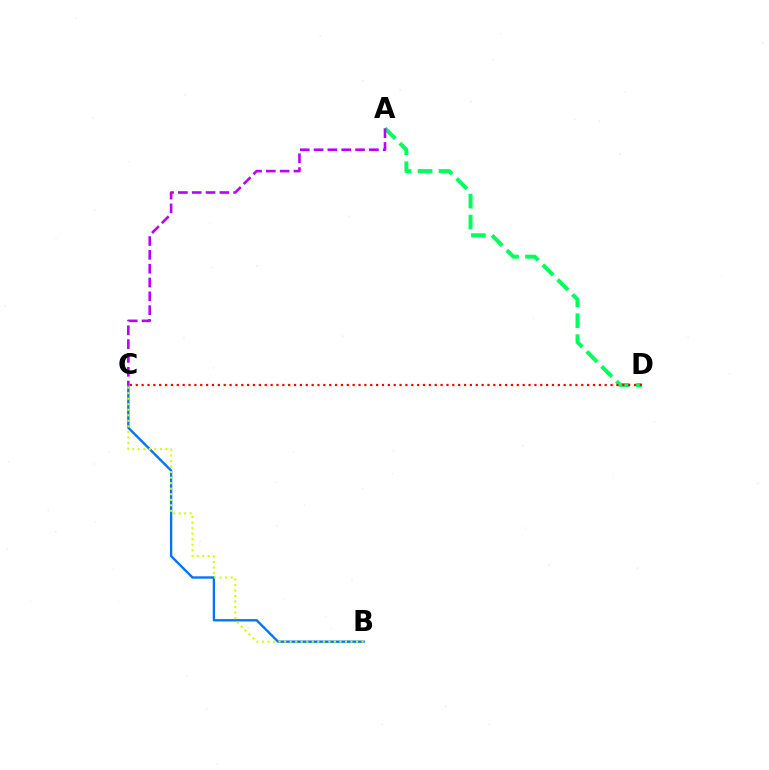{('A', 'D'): [{'color': '#00ff5c', 'line_style': 'dashed', 'thickness': 2.85}], ('B', 'C'): [{'color': '#0074ff', 'line_style': 'solid', 'thickness': 1.69}, {'color': '#d1ff00', 'line_style': 'dotted', 'thickness': 1.5}], ('A', 'C'): [{'color': '#b900ff', 'line_style': 'dashed', 'thickness': 1.88}], ('C', 'D'): [{'color': '#ff0000', 'line_style': 'dotted', 'thickness': 1.59}]}